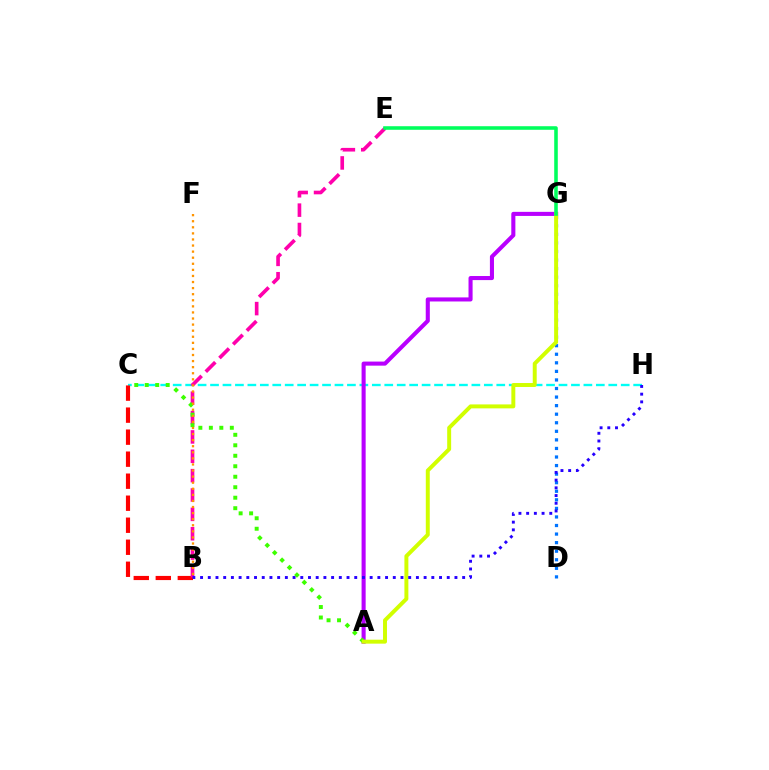{('C', 'H'): [{'color': '#00fff6', 'line_style': 'dashed', 'thickness': 1.69}], ('D', 'G'): [{'color': '#0074ff', 'line_style': 'dotted', 'thickness': 2.33}], ('B', 'C'): [{'color': '#ff0000', 'line_style': 'dashed', 'thickness': 2.99}], ('B', 'E'): [{'color': '#ff00ac', 'line_style': 'dashed', 'thickness': 2.63}], ('A', 'G'): [{'color': '#b900ff', 'line_style': 'solid', 'thickness': 2.93}, {'color': '#d1ff00', 'line_style': 'solid', 'thickness': 2.85}], ('A', 'C'): [{'color': '#3dff00', 'line_style': 'dotted', 'thickness': 2.85}], ('B', 'F'): [{'color': '#ff9400', 'line_style': 'dotted', 'thickness': 1.65}], ('E', 'G'): [{'color': '#00ff5c', 'line_style': 'solid', 'thickness': 2.57}], ('B', 'H'): [{'color': '#2500ff', 'line_style': 'dotted', 'thickness': 2.09}]}